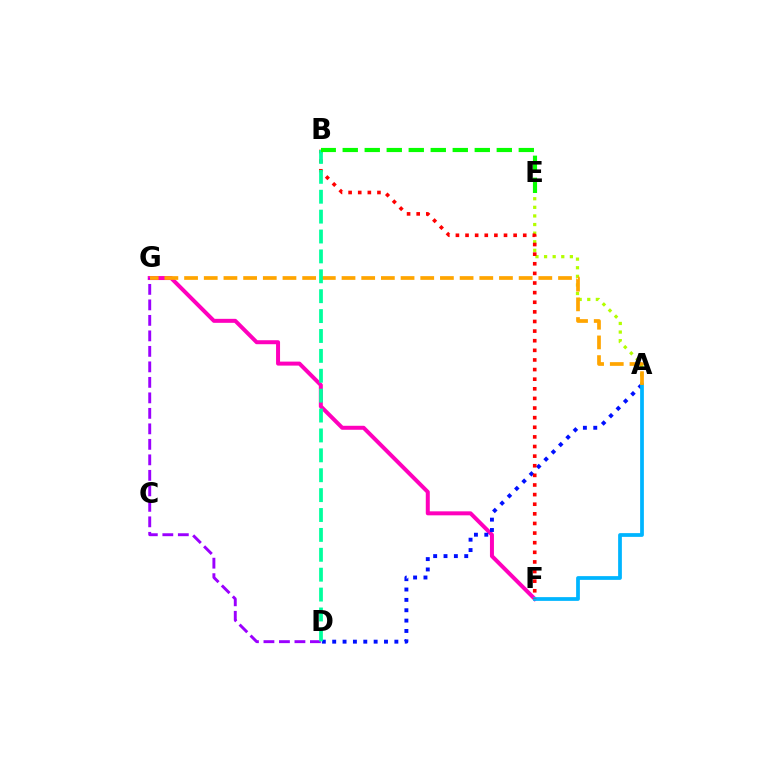{('A', 'E'): [{'color': '#b3ff00', 'line_style': 'dotted', 'thickness': 2.34}], ('F', 'G'): [{'color': '#ff00bd', 'line_style': 'solid', 'thickness': 2.87}], ('A', 'D'): [{'color': '#0010ff', 'line_style': 'dotted', 'thickness': 2.82}], ('D', 'G'): [{'color': '#9b00ff', 'line_style': 'dashed', 'thickness': 2.11}], ('A', 'F'): [{'color': '#00b5ff', 'line_style': 'solid', 'thickness': 2.7}], ('A', 'G'): [{'color': '#ffa500', 'line_style': 'dashed', 'thickness': 2.67}], ('B', 'F'): [{'color': '#ff0000', 'line_style': 'dotted', 'thickness': 2.61}], ('B', 'D'): [{'color': '#00ff9d', 'line_style': 'dashed', 'thickness': 2.7}], ('B', 'E'): [{'color': '#08ff00', 'line_style': 'dashed', 'thickness': 2.99}]}